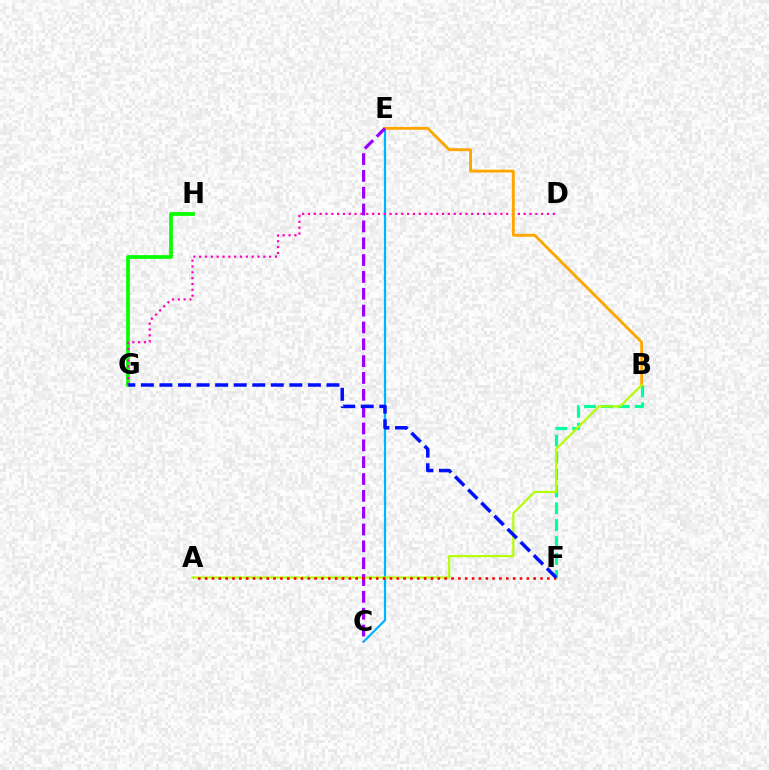{('G', 'H'): [{'color': '#08ff00', 'line_style': 'solid', 'thickness': 2.69}], ('B', 'F'): [{'color': '#00ff9d', 'line_style': 'dashed', 'thickness': 2.3}], ('C', 'E'): [{'color': '#00b5ff', 'line_style': 'solid', 'thickness': 1.61}, {'color': '#9b00ff', 'line_style': 'dashed', 'thickness': 2.29}], ('D', 'G'): [{'color': '#ff00bd', 'line_style': 'dotted', 'thickness': 1.58}], ('B', 'E'): [{'color': '#ffa500', 'line_style': 'solid', 'thickness': 2.05}], ('A', 'B'): [{'color': '#b3ff00', 'line_style': 'solid', 'thickness': 1.56}], ('A', 'F'): [{'color': '#ff0000', 'line_style': 'dotted', 'thickness': 1.86}], ('F', 'G'): [{'color': '#0010ff', 'line_style': 'dashed', 'thickness': 2.52}]}